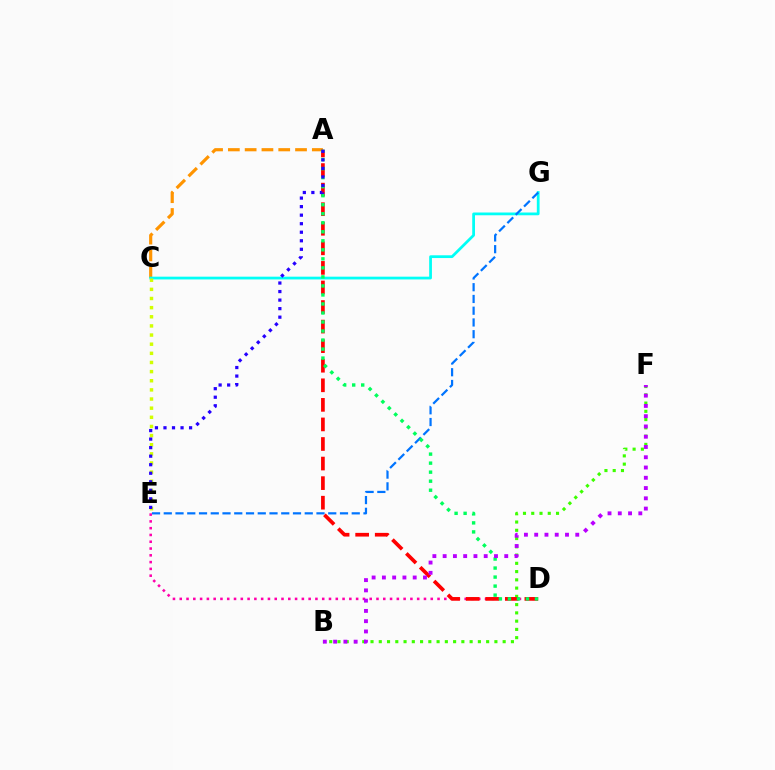{('B', 'F'): [{'color': '#3dff00', 'line_style': 'dotted', 'thickness': 2.24}, {'color': '#b900ff', 'line_style': 'dotted', 'thickness': 2.79}], ('D', 'E'): [{'color': '#ff00ac', 'line_style': 'dotted', 'thickness': 1.84}], ('A', 'C'): [{'color': '#ff9400', 'line_style': 'dashed', 'thickness': 2.28}], ('C', 'G'): [{'color': '#00fff6', 'line_style': 'solid', 'thickness': 1.99}], ('E', 'G'): [{'color': '#0074ff', 'line_style': 'dashed', 'thickness': 1.6}], ('A', 'D'): [{'color': '#ff0000', 'line_style': 'dashed', 'thickness': 2.66}, {'color': '#00ff5c', 'line_style': 'dotted', 'thickness': 2.45}], ('C', 'E'): [{'color': '#d1ff00', 'line_style': 'dotted', 'thickness': 2.48}], ('A', 'E'): [{'color': '#2500ff', 'line_style': 'dotted', 'thickness': 2.32}]}